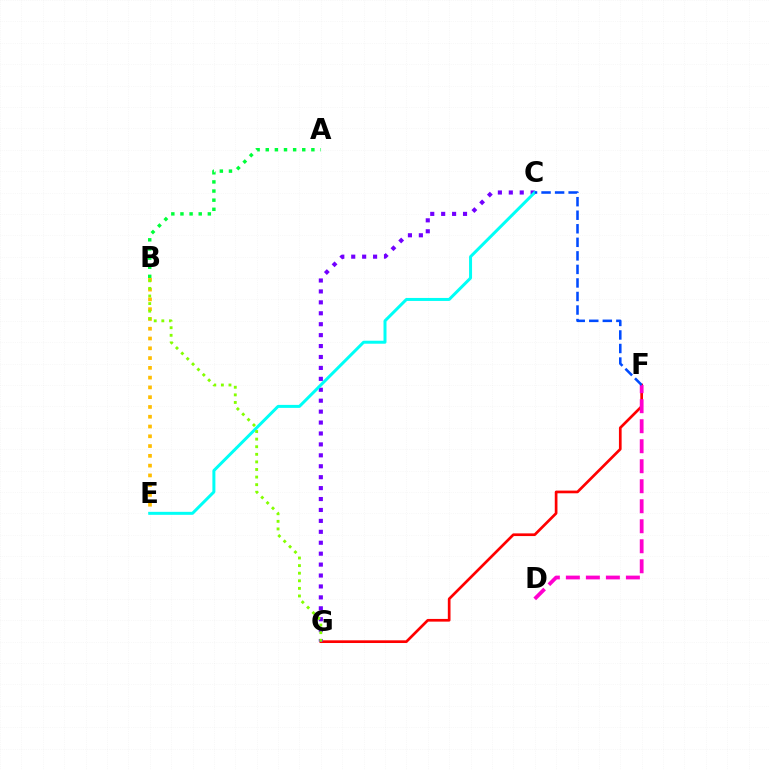{('F', 'G'): [{'color': '#ff0000', 'line_style': 'solid', 'thickness': 1.94}], ('C', 'G'): [{'color': '#7200ff', 'line_style': 'dotted', 'thickness': 2.97}], ('A', 'B'): [{'color': '#00ff39', 'line_style': 'dotted', 'thickness': 2.48}], ('D', 'F'): [{'color': '#ff00cf', 'line_style': 'dashed', 'thickness': 2.72}], ('B', 'E'): [{'color': '#ffbd00', 'line_style': 'dotted', 'thickness': 2.66}], ('C', 'E'): [{'color': '#00fff6', 'line_style': 'solid', 'thickness': 2.15}], ('B', 'G'): [{'color': '#84ff00', 'line_style': 'dotted', 'thickness': 2.06}], ('C', 'F'): [{'color': '#004bff', 'line_style': 'dashed', 'thickness': 1.84}]}